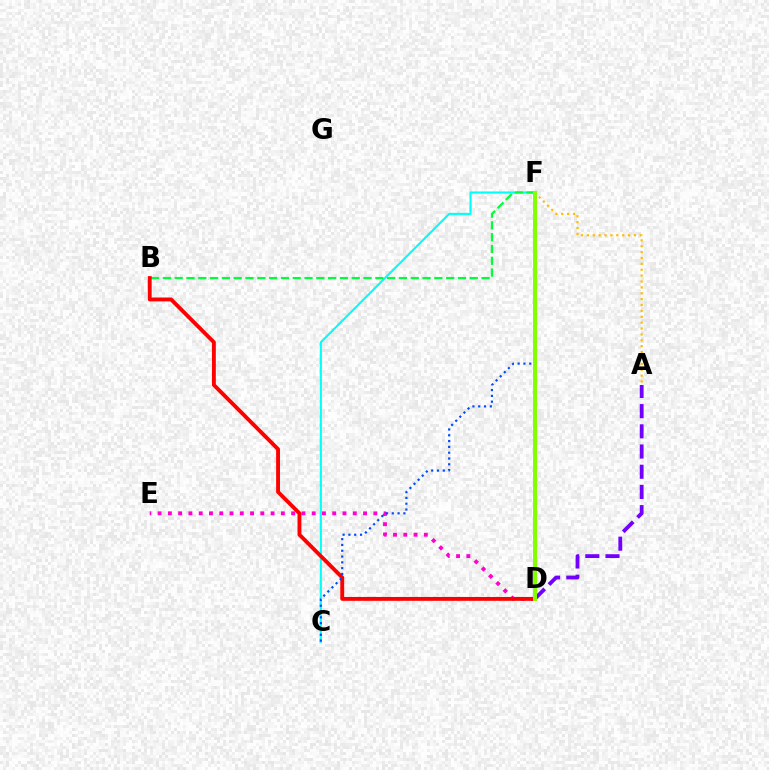{('C', 'F'): [{'color': '#00fff6', 'line_style': 'solid', 'thickness': 1.51}, {'color': '#004bff', 'line_style': 'dotted', 'thickness': 1.58}], ('D', 'E'): [{'color': '#ff00cf', 'line_style': 'dotted', 'thickness': 2.79}], ('B', 'F'): [{'color': '#00ff39', 'line_style': 'dashed', 'thickness': 1.6}], ('B', 'D'): [{'color': '#ff0000', 'line_style': 'solid', 'thickness': 2.78}], ('A', 'F'): [{'color': '#ffbd00', 'line_style': 'dotted', 'thickness': 1.6}], ('A', 'D'): [{'color': '#7200ff', 'line_style': 'dashed', 'thickness': 2.74}], ('D', 'F'): [{'color': '#84ff00', 'line_style': 'solid', 'thickness': 2.88}]}